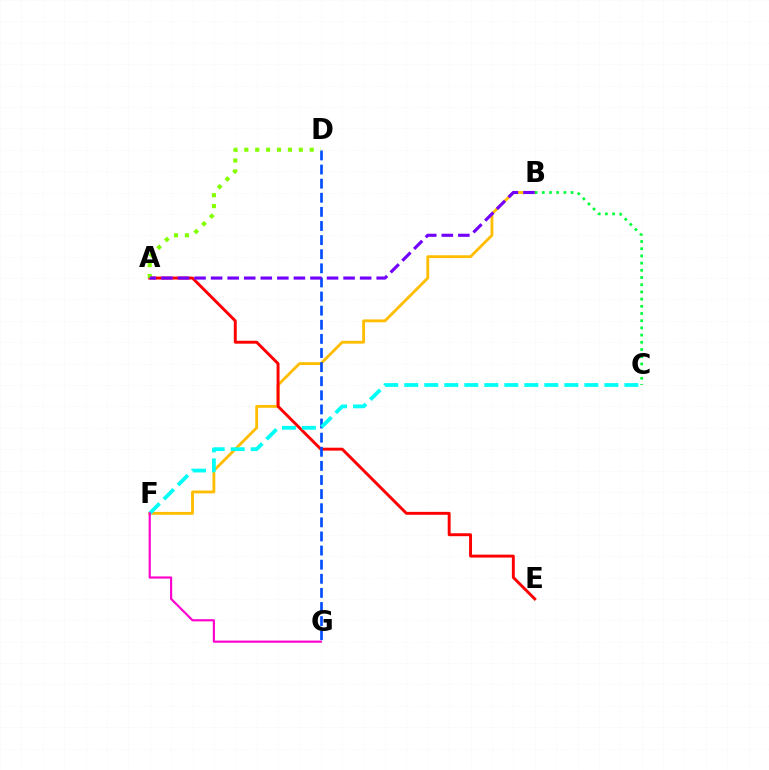{('B', 'F'): [{'color': '#ffbd00', 'line_style': 'solid', 'thickness': 2.05}], ('A', 'E'): [{'color': '#ff0000', 'line_style': 'solid', 'thickness': 2.11}], ('B', 'C'): [{'color': '#00ff39', 'line_style': 'dotted', 'thickness': 1.96}], ('D', 'G'): [{'color': '#004bff', 'line_style': 'dashed', 'thickness': 1.92}], ('C', 'F'): [{'color': '#00fff6', 'line_style': 'dashed', 'thickness': 2.72}], ('F', 'G'): [{'color': '#ff00cf', 'line_style': 'solid', 'thickness': 1.56}], ('A', 'D'): [{'color': '#84ff00', 'line_style': 'dotted', 'thickness': 2.96}], ('A', 'B'): [{'color': '#7200ff', 'line_style': 'dashed', 'thickness': 2.25}]}